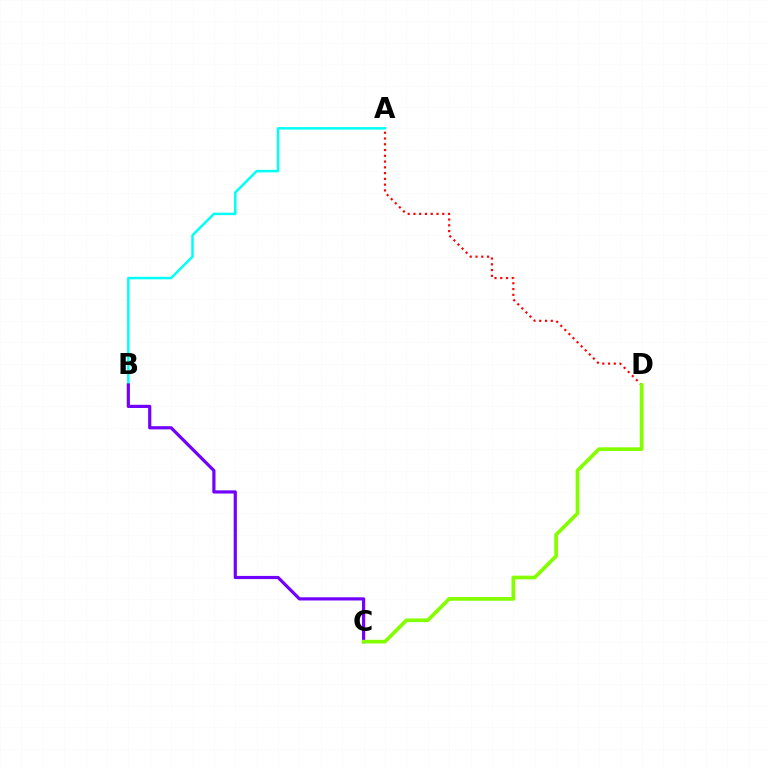{('A', 'B'): [{'color': '#00fff6', 'line_style': 'solid', 'thickness': 1.8}], ('A', 'D'): [{'color': '#ff0000', 'line_style': 'dotted', 'thickness': 1.57}], ('B', 'C'): [{'color': '#7200ff', 'line_style': 'solid', 'thickness': 2.29}], ('C', 'D'): [{'color': '#84ff00', 'line_style': 'solid', 'thickness': 2.67}]}